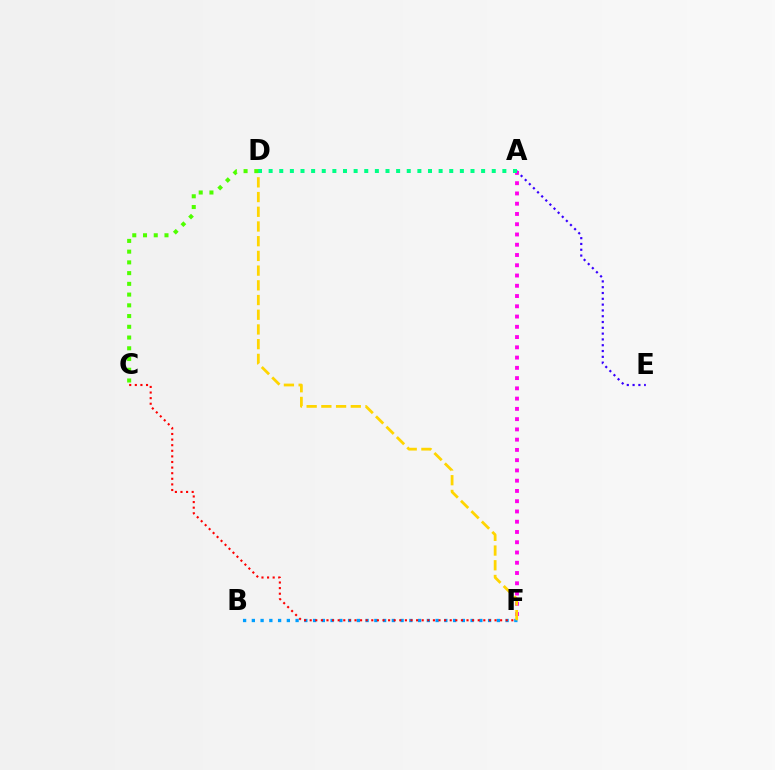{('A', 'E'): [{'color': '#3700ff', 'line_style': 'dotted', 'thickness': 1.58}], ('A', 'F'): [{'color': '#ff00ed', 'line_style': 'dotted', 'thickness': 2.79}], ('B', 'F'): [{'color': '#009eff', 'line_style': 'dotted', 'thickness': 2.38}], ('C', 'F'): [{'color': '#ff0000', 'line_style': 'dotted', 'thickness': 1.52}], ('D', 'F'): [{'color': '#ffd500', 'line_style': 'dashed', 'thickness': 2.0}], ('A', 'D'): [{'color': '#00ff86', 'line_style': 'dotted', 'thickness': 2.89}], ('C', 'D'): [{'color': '#4fff00', 'line_style': 'dotted', 'thickness': 2.92}]}